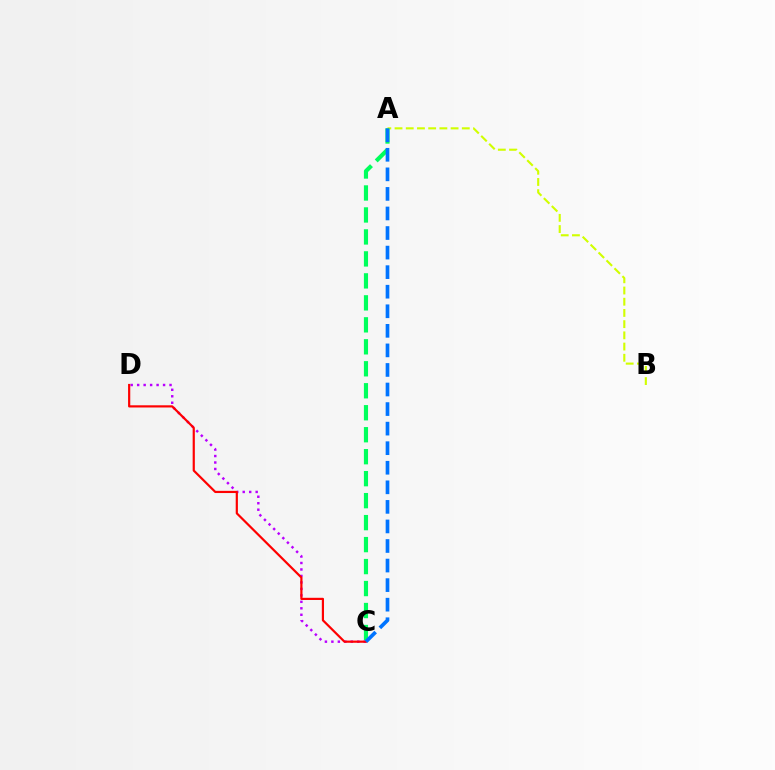{('A', 'B'): [{'color': '#d1ff00', 'line_style': 'dashed', 'thickness': 1.52}], ('C', 'D'): [{'color': '#b900ff', 'line_style': 'dotted', 'thickness': 1.76}, {'color': '#ff0000', 'line_style': 'solid', 'thickness': 1.58}], ('A', 'C'): [{'color': '#00ff5c', 'line_style': 'dashed', 'thickness': 2.99}, {'color': '#0074ff', 'line_style': 'dashed', 'thickness': 2.66}]}